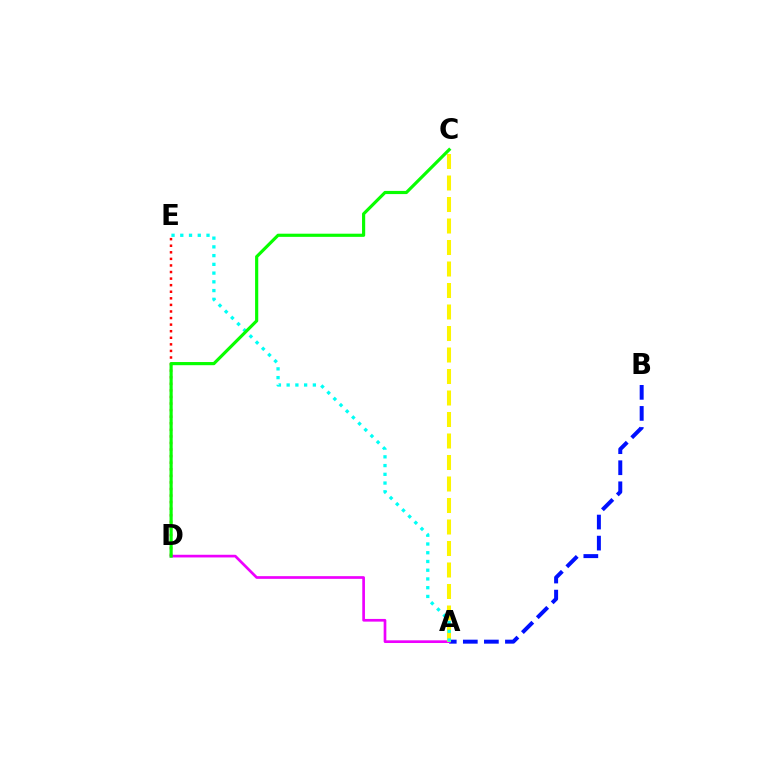{('D', 'E'): [{'color': '#ff0000', 'line_style': 'dotted', 'thickness': 1.79}], ('A', 'B'): [{'color': '#0010ff', 'line_style': 'dashed', 'thickness': 2.86}], ('A', 'D'): [{'color': '#ee00ff', 'line_style': 'solid', 'thickness': 1.93}], ('A', 'C'): [{'color': '#fcf500', 'line_style': 'dashed', 'thickness': 2.92}], ('A', 'E'): [{'color': '#00fff6', 'line_style': 'dotted', 'thickness': 2.37}], ('C', 'D'): [{'color': '#08ff00', 'line_style': 'solid', 'thickness': 2.28}]}